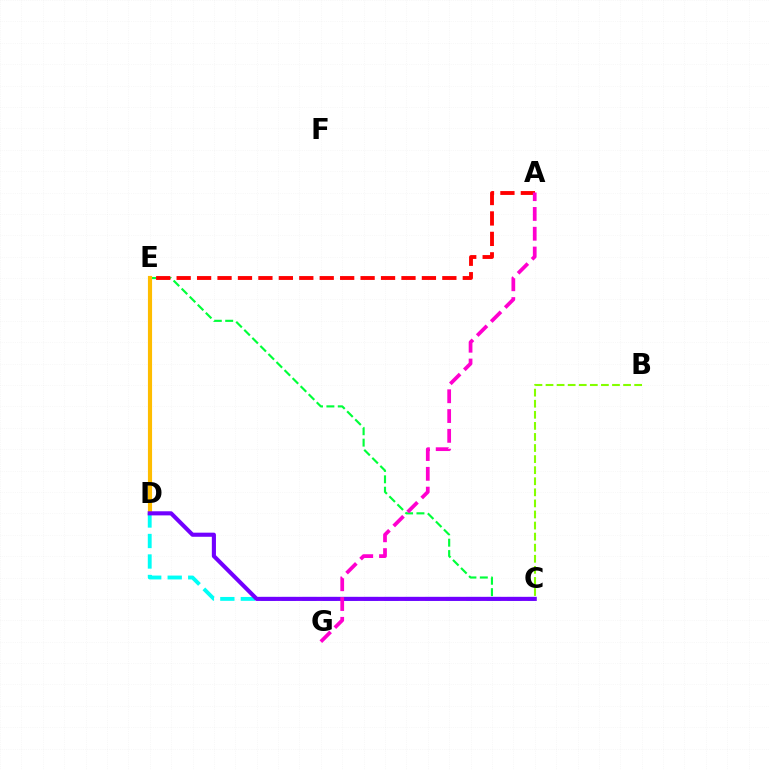{('D', 'E'): [{'color': '#004bff', 'line_style': 'dotted', 'thickness': 1.92}, {'color': '#ffbd00', 'line_style': 'solid', 'thickness': 2.98}], ('B', 'C'): [{'color': '#84ff00', 'line_style': 'dashed', 'thickness': 1.5}], ('C', 'E'): [{'color': '#00ff39', 'line_style': 'dashed', 'thickness': 1.55}], ('C', 'D'): [{'color': '#00fff6', 'line_style': 'dashed', 'thickness': 2.79}, {'color': '#7200ff', 'line_style': 'solid', 'thickness': 2.95}], ('A', 'E'): [{'color': '#ff0000', 'line_style': 'dashed', 'thickness': 2.78}], ('A', 'G'): [{'color': '#ff00cf', 'line_style': 'dashed', 'thickness': 2.69}]}